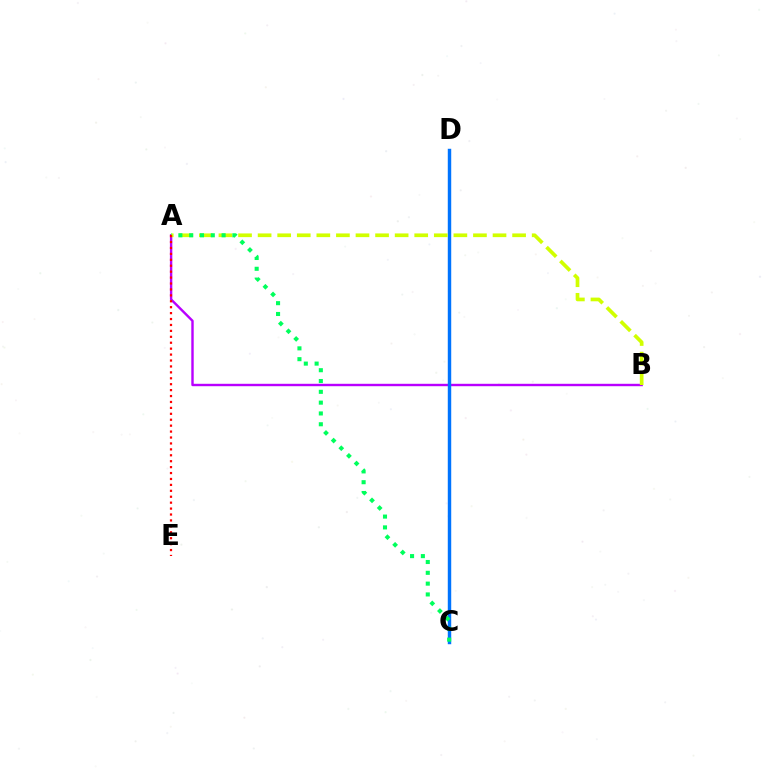{('A', 'B'): [{'color': '#b900ff', 'line_style': 'solid', 'thickness': 1.73}, {'color': '#d1ff00', 'line_style': 'dashed', 'thickness': 2.66}], ('C', 'D'): [{'color': '#0074ff', 'line_style': 'solid', 'thickness': 2.48}], ('A', 'C'): [{'color': '#00ff5c', 'line_style': 'dotted', 'thickness': 2.94}], ('A', 'E'): [{'color': '#ff0000', 'line_style': 'dotted', 'thickness': 1.61}]}